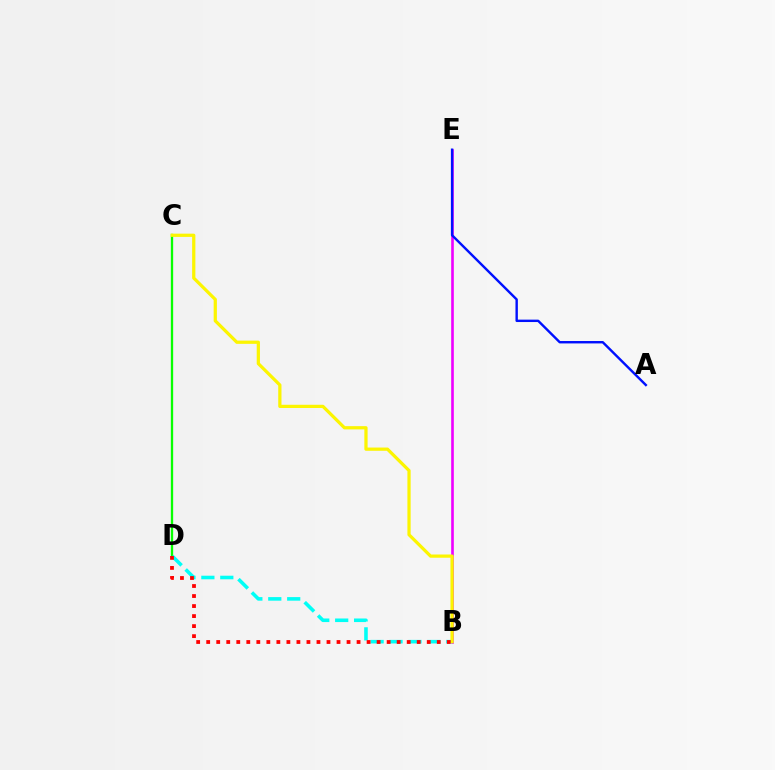{('B', 'E'): [{'color': '#ee00ff', 'line_style': 'solid', 'thickness': 1.89}], ('C', 'D'): [{'color': '#08ff00', 'line_style': 'solid', 'thickness': 1.67}], ('B', 'D'): [{'color': '#00fff6', 'line_style': 'dashed', 'thickness': 2.57}, {'color': '#ff0000', 'line_style': 'dotted', 'thickness': 2.72}], ('B', 'C'): [{'color': '#fcf500', 'line_style': 'solid', 'thickness': 2.33}], ('A', 'E'): [{'color': '#0010ff', 'line_style': 'solid', 'thickness': 1.73}]}